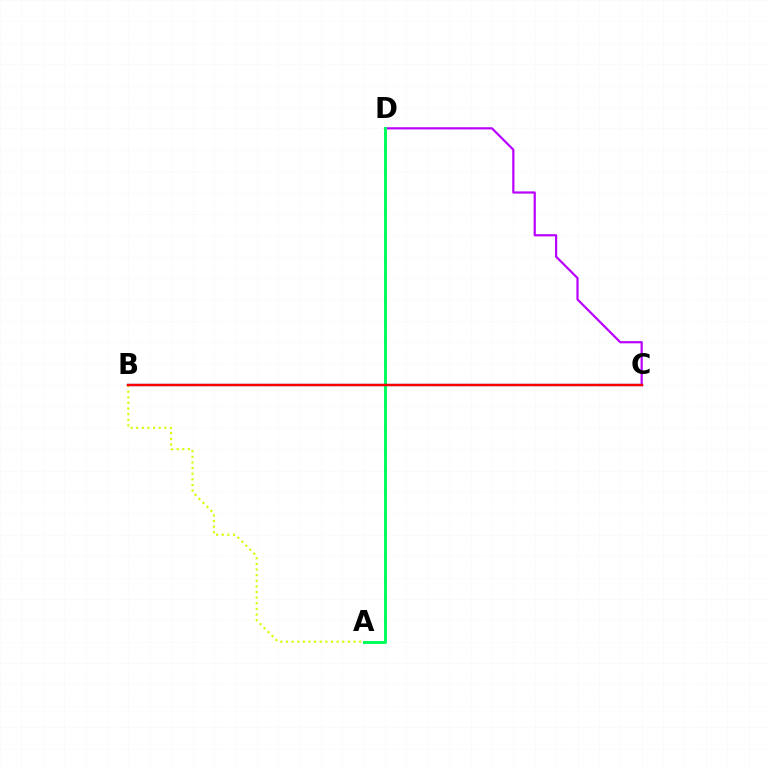{('A', 'B'): [{'color': '#d1ff00', 'line_style': 'dotted', 'thickness': 1.53}], ('C', 'D'): [{'color': '#b900ff', 'line_style': 'solid', 'thickness': 1.59}], ('A', 'D'): [{'color': '#00ff5c', 'line_style': 'solid', 'thickness': 2.12}], ('B', 'C'): [{'color': '#0074ff', 'line_style': 'solid', 'thickness': 1.62}, {'color': '#ff0000', 'line_style': 'solid', 'thickness': 1.74}]}